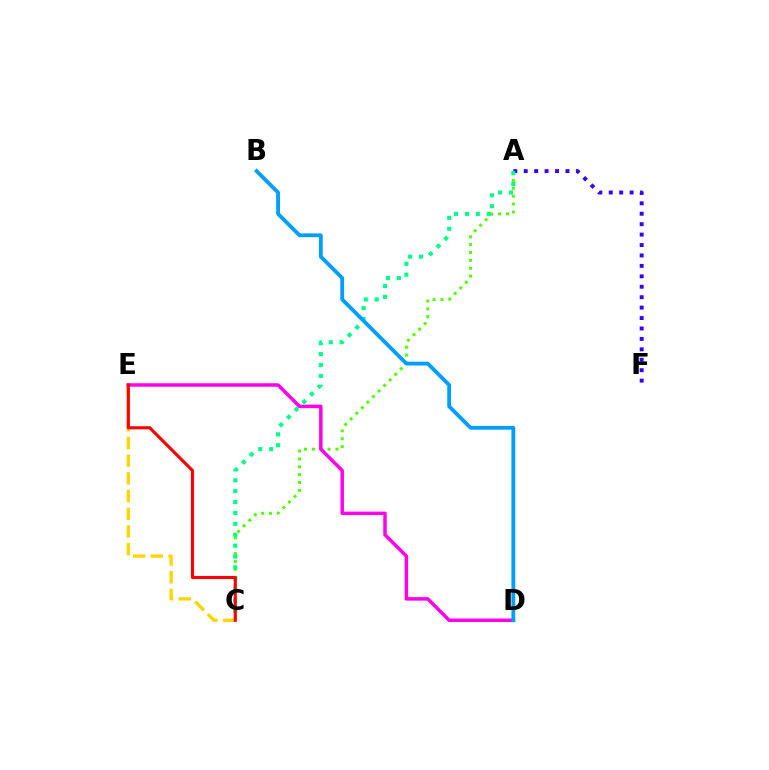{('A', 'F'): [{'color': '#3700ff', 'line_style': 'dotted', 'thickness': 2.83}], ('A', 'C'): [{'color': '#4fff00', 'line_style': 'dotted', 'thickness': 2.14}, {'color': '#00ff86', 'line_style': 'dotted', 'thickness': 2.96}], ('C', 'E'): [{'color': '#ffd500', 'line_style': 'dashed', 'thickness': 2.4}, {'color': '#ff0000', 'line_style': 'solid', 'thickness': 2.24}], ('D', 'E'): [{'color': '#ff00ed', 'line_style': 'solid', 'thickness': 2.5}], ('B', 'D'): [{'color': '#009eff', 'line_style': 'solid', 'thickness': 2.74}]}